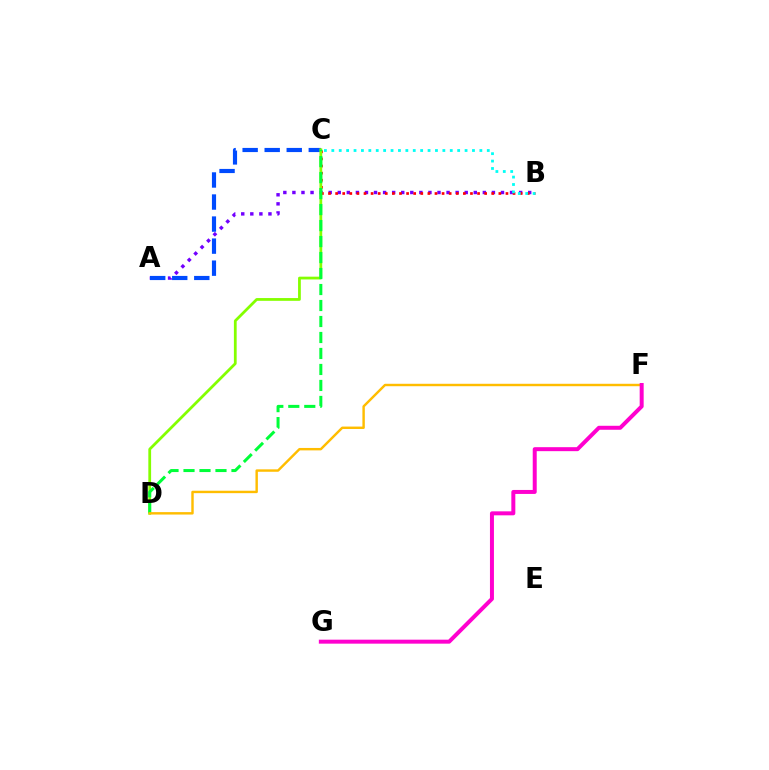{('A', 'B'): [{'color': '#7200ff', 'line_style': 'dotted', 'thickness': 2.46}], ('A', 'C'): [{'color': '#004bff', 'line_style': 'dashed', 'thickness': 2.99}], ('B', 'C'): [{'color': '#ff0000', 'line_style': 'dotted', 'thickness': 1.93}, {'color': '#00fff6', 'line_style': 'dotted', 'thickness': 2.01}], ('C', 'D'): [{'color': '#84ff00', 'line_style': 'solid', 'thickness': 1.99}, {'color': '#00ff39', 'line_style': 'dashed', 'thickness': 2.17}], ('D', 'F'): [{'color': '#ffbd00', 'line_style': 'solid', 'thickness': 1.75}], ('F', 'G'): [{'color': '#ff00cf', 'line_style': 'solid', 'thickness': 2.87}]}